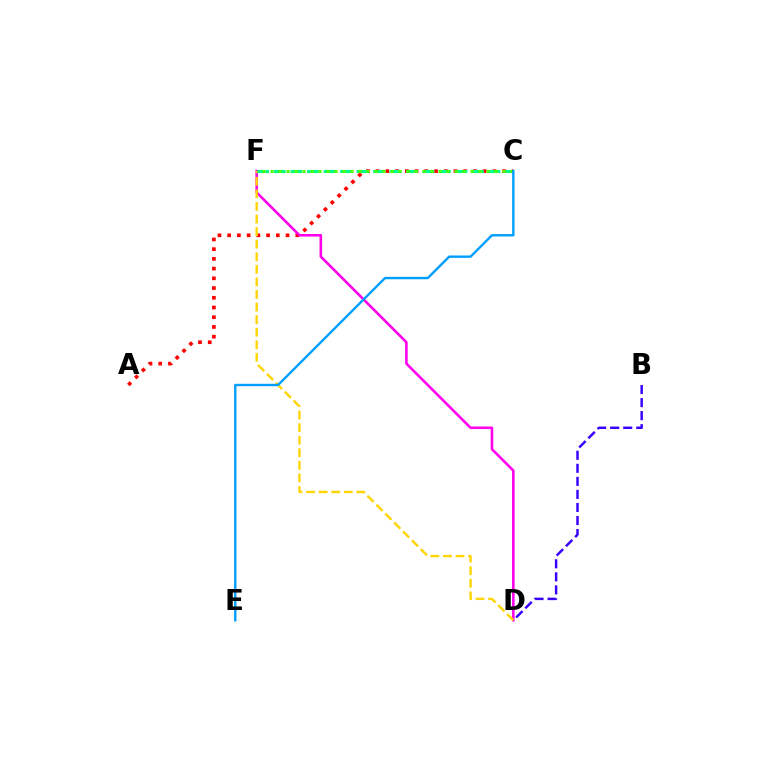{('A', 'C'): [{'color': '#ff0000', 'line_style': 'dotted', 'thickness': 2.64}], ('D', 'F'): [{'color': '#ff00ed', 'line_style': 'solid', 'thickness': 1.85}, {'color': '#ffd500', 'line_style': 'dashed', 'thickness': 1.71}], ('C', 'F'): [{'color': '#00ff86', 'line_style': 'dashed', 'thickness': 2.24}, {'color': '#4fff00', 'line_style': 'dotted', 'thickness': 2.17}], ('B', 'D'): [{'color': '#3700ff', 'line_style': 'dashed', 'thickness': 1.77}], ('C', 'E'): [{'color': '#009eff', 'line_style': 'solid', 'thickness': 1.72}]}